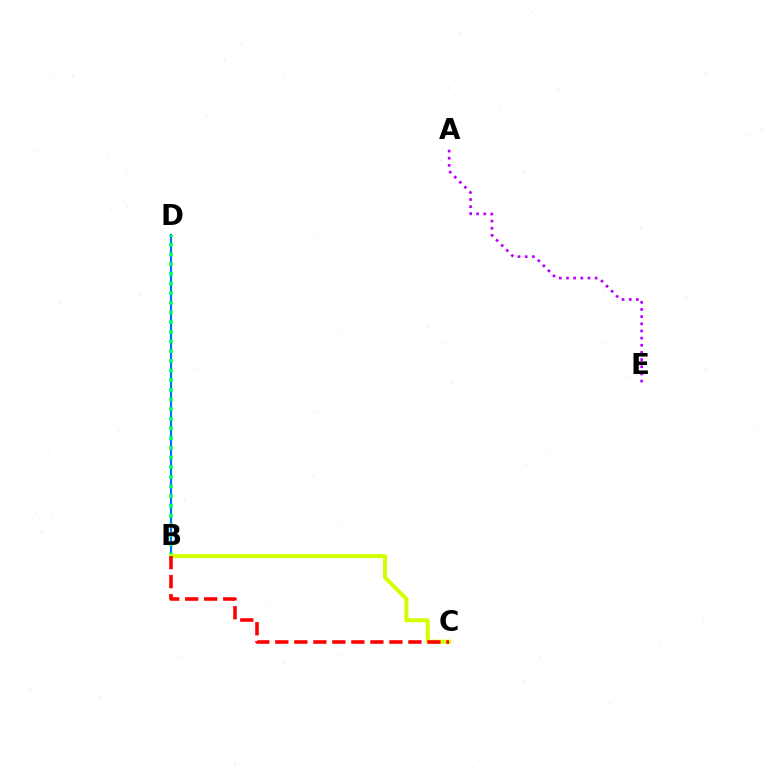{('B', 'D'): [{'color': '#0074ff', 'line_style': 'solid', 'thickness': 1.58}, {'color': '#00ff5c', 'line_style': 'dotted', 'thickness': 2.63}], ('B', 'C'): [{'color': '#d1ff00', 'line_style': 'solid', 'thickness': 2.88}, {'color': '#ff0000', 'line_style': 'dashed', 'thickness': 2.58}], ('A', 'E'): [{'color': '#b900ff', 'line_style': 'dotted', 'thickness': 1.95}]}